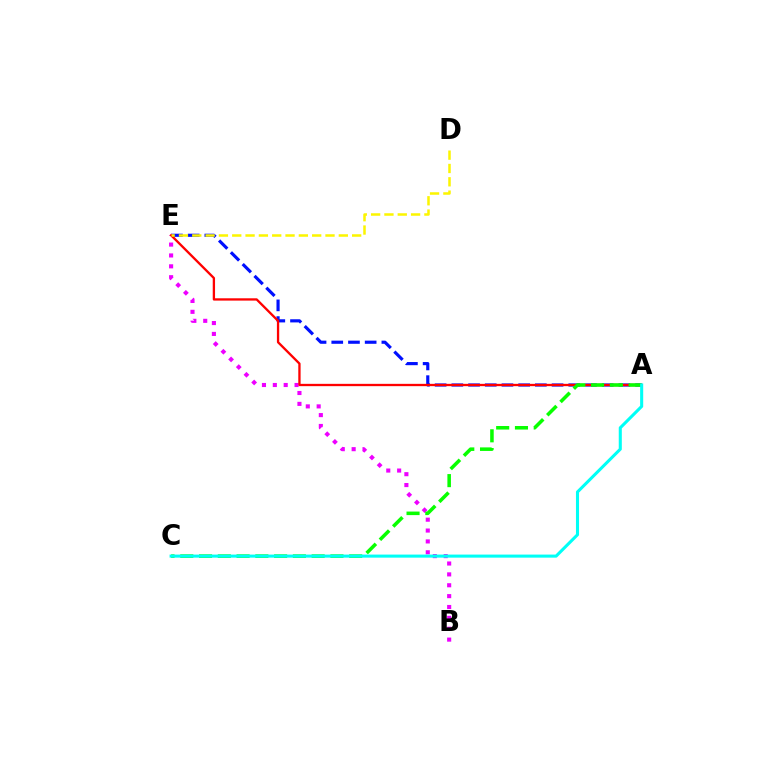{('B', 'E'): [{'color': '#ee00ff', 'line_style': 'dotted', 'thickness': 2.95}], ('A', 'E'): [{'color': '#0010ff', 'line_style': 'dashed', 'thickness': 2.27}, {'color': '#ff0000', 'line_style': 'solid', 'thickness': 1.67}], ('A', 'C'): [{'color': '#08ff00', 'line_style': 'dashed', 'thickness': 2.55}, {'color': '#00fff6', 'line_style': 'solid', 'thickness': 2.21}], ('D', 'E'): [{'color': '#fcf500', 'line_style': 'dashed', 'thickness': 1.81}]}